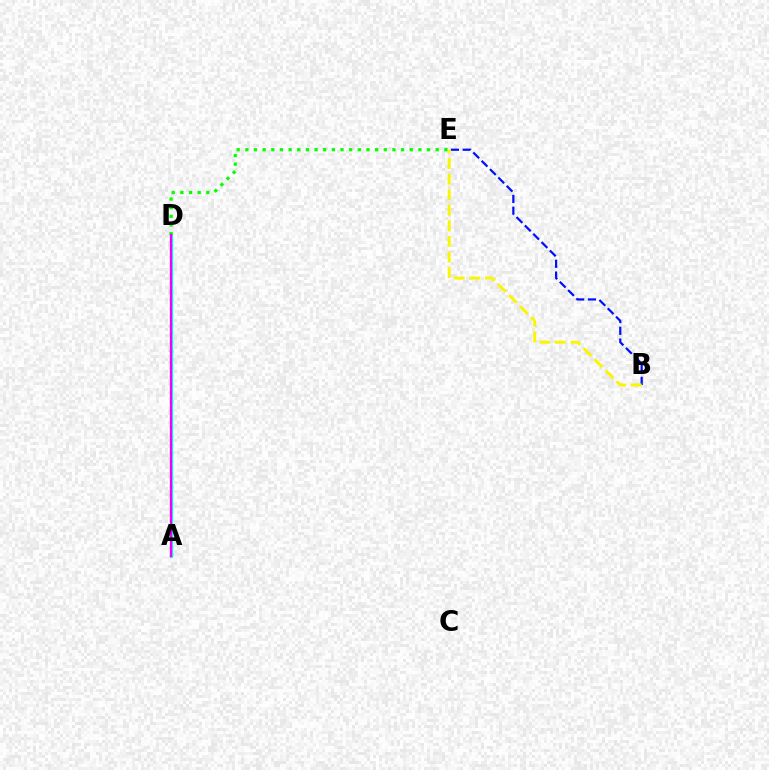{('B', 'E'): [{'color': '#0010ff', 'line_style': 'dashed', 'thickness': 1.6}, {'color': '#fcf500', 'line_style': 'dashed', 'thickness': 2.12}], ('A', 'D'): [{'color': '#ff0000', 'line_style': 'dotted', 'thickness': 2.31}, {'color': '#00fff6', 'line_style': 'solid', 'thickness': 2.23}, {'color': '#ee00ff', 'line_style': 'solid', 'thickness': 1.59}], ('D', 'E'): [{'color': '#08ff00', 'line_style': 'dotted', 'thickness': 2.35}]}